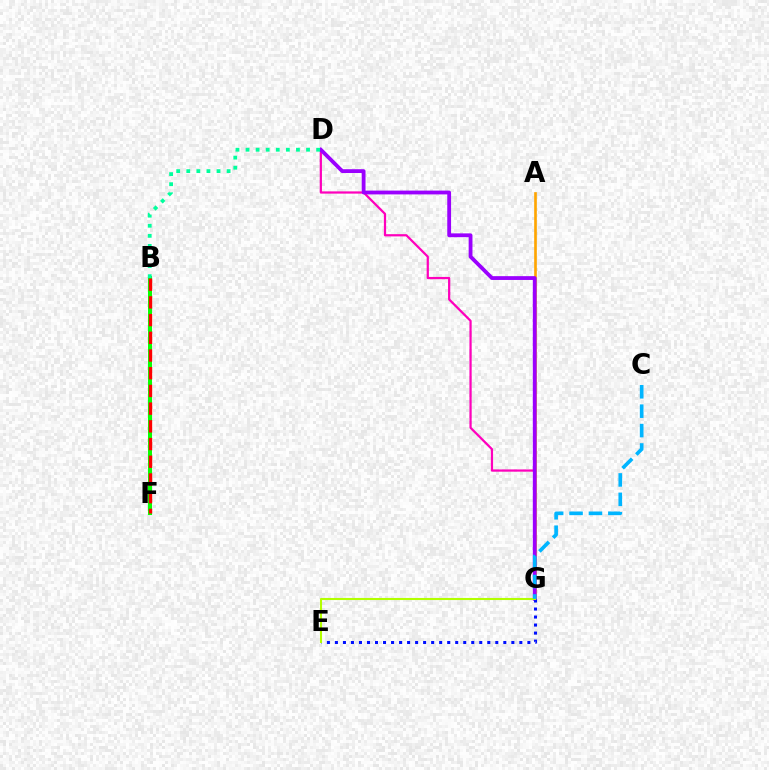{('D', 'G'): [{'color': '#ff00bd', 'line_style': 'solid', 'thickness': 1.61}, {'color': '#9b00ff', 'line_style': 'solid', 'thickness': 2.74}], ('A', 'G'): [{'color': '#ffa500', 'line_style': 'solid', 'thickness': 1.9}], ('B', 'F'): [{'color': '#08ff00', 'line_style': 'solid', 'thickness': 2.91}, {'color': '#ff0000', 'line_style': 'dashed', 'thickness': 2.41}], ('E', 'G'): [{'color': '#0010ff', 'line_style': 'dotted', 'thickness': 2.18}, {'color': '#b3ff00', 'line_style': 'solid', 'thickness': 1.51}], ('C', 'G'): [{'color': '#00b5ff', 'line_style': 'dashed', 'thickness': 2.64}], ('B', 'D'): [{'color': '#00ff9d', 'line_style': 'dotted', 'thickness': 2.74}]}